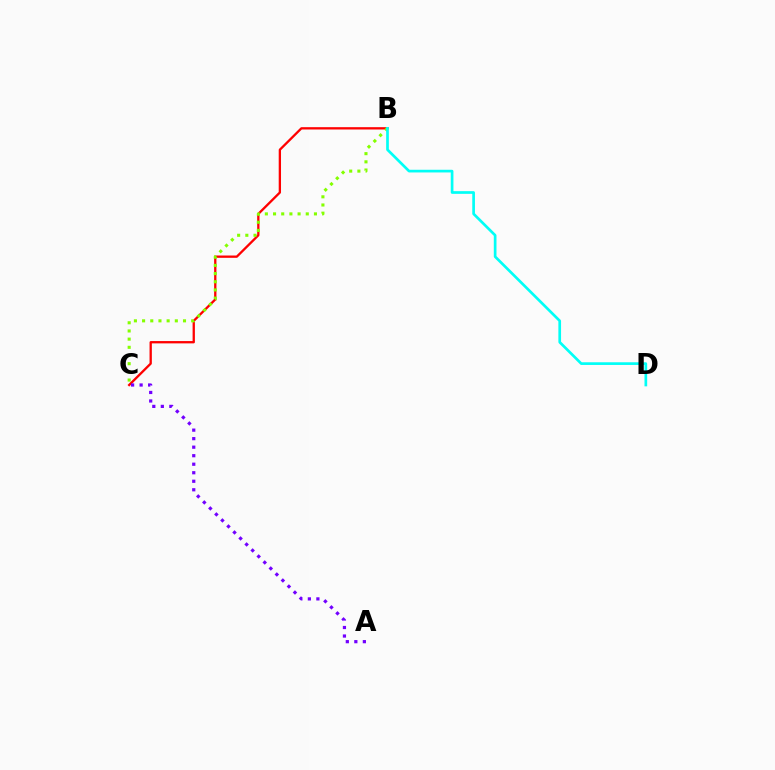{('B', 'C'): [{'color': '#ff0000', 'line_style': 'solid', 'thickness': 1.66}, {'color': '#84ff00', 'line_style': 'dotted', 'thickness': 2.22}], ('B', 'D'): [{'color': '#00fff6', 'line_style': 'solid', 'thickness': 1.93}], ('A', 'C'): [{'color': '#7200ff', 'line_style': 'dotted', 'thickness': 2.31}]}